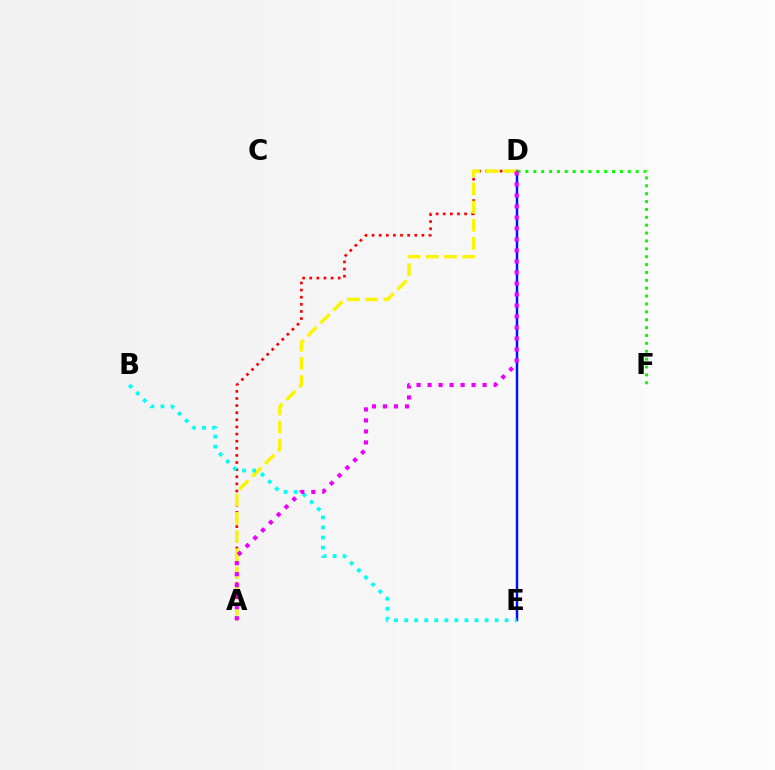{('A', 'D'): [{'color': '#ff0000', 'line_style': 'dotted', 'thickness': 1.93}, {'color': '#fcf500', 'line_style': 'dashed', 'thickness': 2.47}, {'color': '#ee00ff', 'line_style': 'dotted', 'thickness': 2.99}], ('D', 'E'): [{'color': '#0010ff', 'line_style': 'solid', 'thickness': 1.76}], ('B', 'E'): [{'color': '#00fff6', 'line_style': 'dotted', 'thickness': 2.73}], ('D', 'F'): [{'color': '#08ff00', 'line_style': 'dotted', 'thickness': 2.14}]}